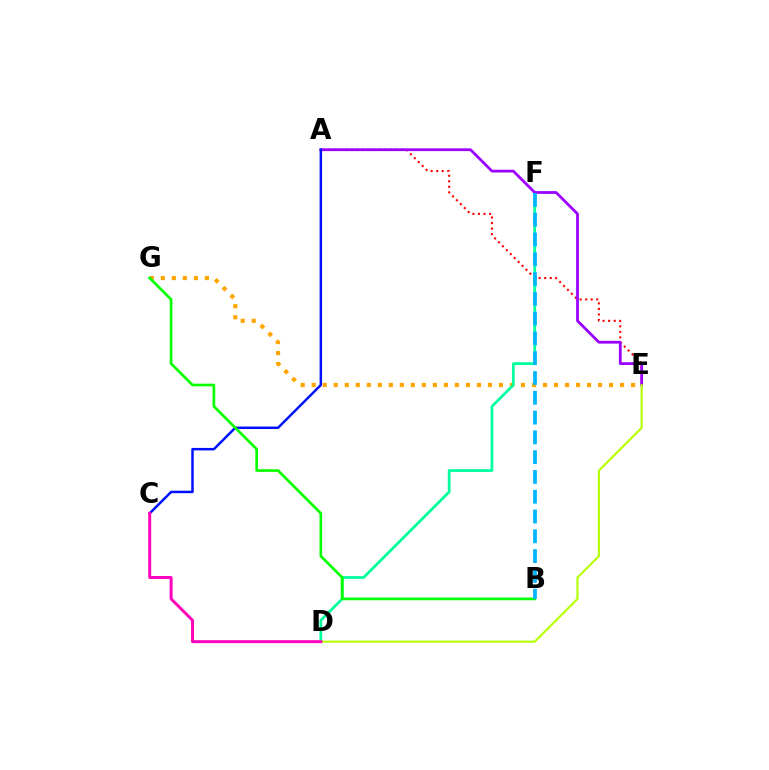{('E', 'G'): [{'color': '#ffa500', 'line_style': 'dotted', 'thickness': 2.99}], ('A', 'E'): [{'color': '#ff0000', 'line_style': 'dotted', 'thickness': 1.51}, {'color': '#9b00ff', 'line_style': 'solid', 'thickness': 1.99}], ('D', 'F'): [{'color': '#00ff9d', 'line_style': 'solid', 'thickness': 1.98}], ('A', 'C'): [{'color': '#0010ff', 'line_style': 'solid', 'thickness': 1.79}], ('D', 'E'): [{'color': '#b3ff00', 'line_style': 'solid', 'thickness': 1.51}], ('B', 'G'): [{'color': '#08ff00', 'line_style': 'solid', 'thickness': 1.93}], ('B', 'F'): [{'color': '#00b5ff', 'line_style': 'dashed', 'thickness': 2.69}], ('C', 'D'): [{'color': '#ff00bd', 'line_style': 'solid', 'thickness': 2.12}]}